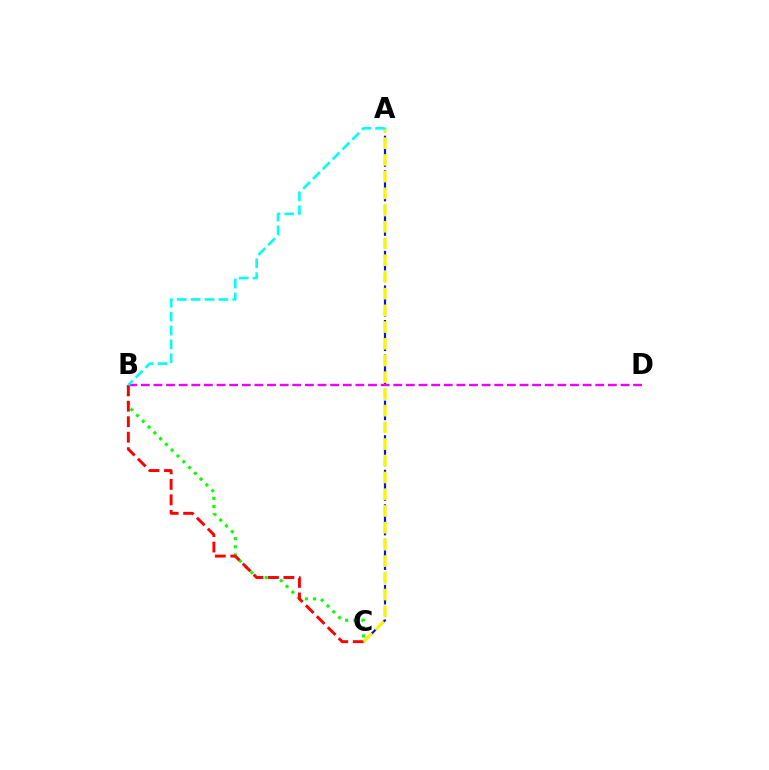{('A', 'C'): [{'color': '#0010ff', 'line_style': 'dashed', 'thickness': 1.56}, {'color': '#fcf500', 'line_style': 'dashed', 'thickness': 2.27}], ('B', 'C'): [{'color': '#08ff00', 'line_style': 'dotted', 'thickness': 2.22}, {'color': '#ff0000', 'line_style': 'dashed', 'thickness': 2.1}], ('B', 'D'): [{'color': '#ee00ff', 'line_style': 'dashed', 'thickness': 1.71}], ('A', 'B'): [{'color': '#00fff6', 'line_style': 'dashed', 'thickness': 1.89}]}